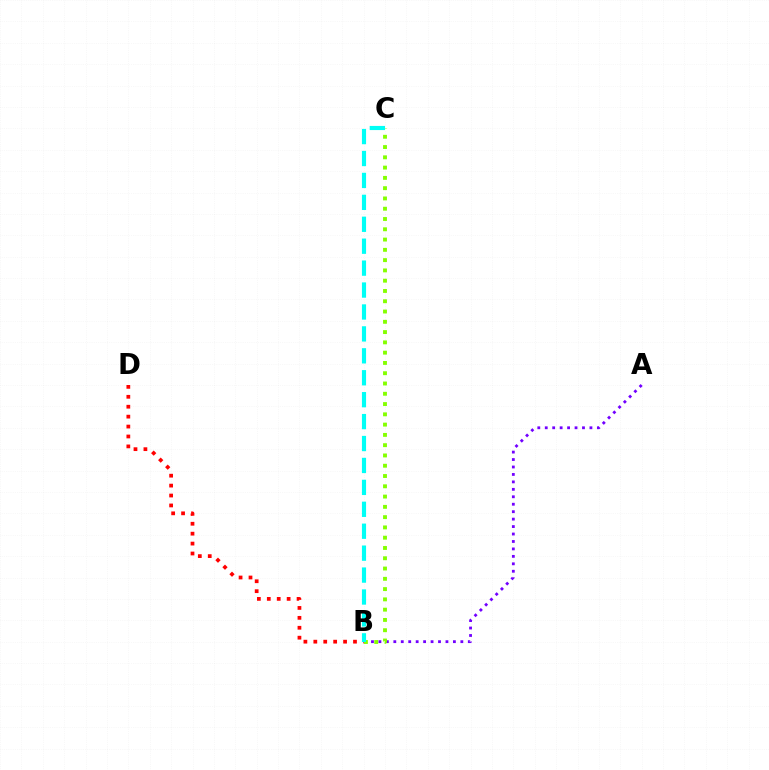{('A', 'B'): [{'color': '#7200ff', 'line_style': 'dotted', 'thickness': 2.02}], ('B', 'D'): [{'color': '#ff0000', 'line_style': 'dotted', 'thickness': 2.7}], ('B', 'C'): [{'color': '#84ff00', 'line_style': 'dotted', 'thickness': 2.79}, {'color': '#00fff6', 'line_style': 'dashed', 'thickness': 2.98}]}